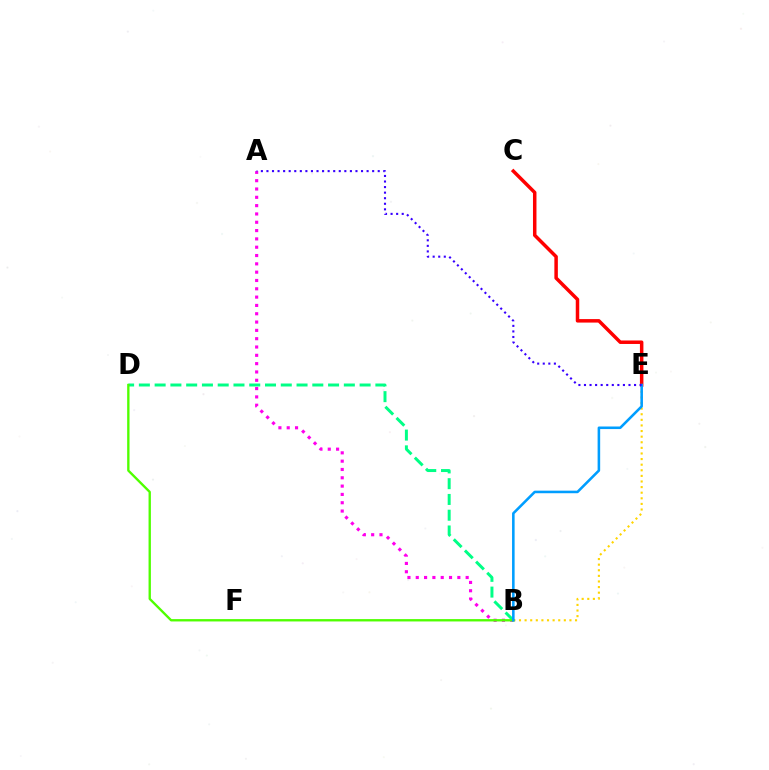{('B', 'E'): [{'color': '#ffd500', 'line_style': 'dotted', 'thickness': 1.52}, {'color': '#009eff', 'line_style': 'solid', 'thickness': 1.85}], ('A', 'B'): [{'color': '#ff00ed', 'line_style': 'dotted', 'thickness': 2.26}], ('C', 'E'): [{'color': '#ff0000', 'line_style': 'solid', 'thickness': 2.51}], ('B', 'D'): [{'color': '#00ff86', 'line_style': 'dashed', 'thickness': 2.14}, {'color': '#4fff00', 'line_style': 'solid', 'thickness': 1.69}], ('A', 'E'): [{'color': '#3700ff', 'line_style': 'dotted', 'thickness': 1.51}]}